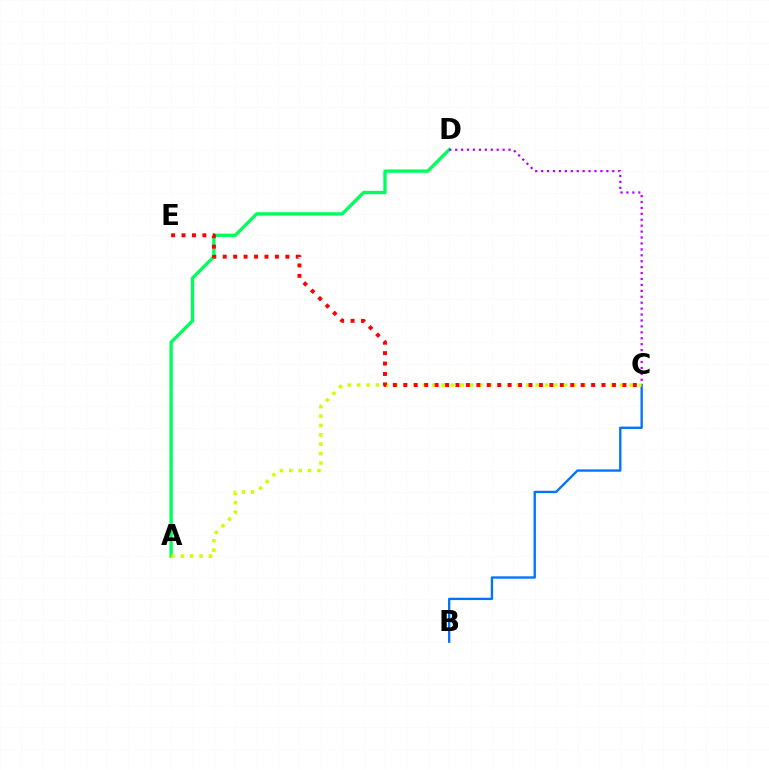{('B', 'C'): [{'color': '#0074ff', 'line_style': 'solid', 'thickness': 1.69}], ('A', 'D'): [{'color': '#00ff5c', 'line_style': 'solid', 'thickness': 2.4}], ('C', 'D'): [{'color': '#b900ff', 'line_style': 'dotted', 'thickness': 1.61}], ('A', 'C'): [{'color': '#d1ff00', 'line_style': 'dotted', 'thickness': 2.55}], ('C', 'E'): [{'color': '#ff0000', 'line_style': 'dotted', 'thickness': 2.84}]}